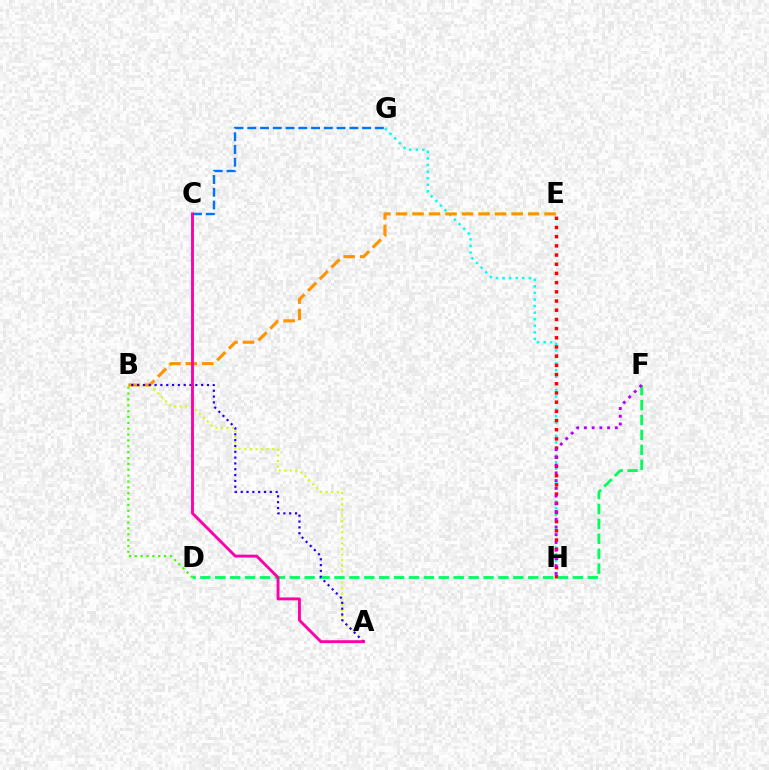{('G', 'H'): [{'color': '#00fff6', 'line_style': 'dotted', 'thickness': 1.79}], ('E', 'H'): [{'color': '#ff0000', 'line_style': 'dotted', 'thickness': 2.5}], ('C', 'G'): [{'color': '#0074ff', 'line_style': 'dashed', 'thickness': 1.73}], ('A', 'B'): [{'color': '#d1ff00', 'line_style': 'dotted', 'thickness': 1.52}, {'color': '#2500ff', 'line_style': 'dotted', 'thickness': 1.58}], ('D', 'F'): [{'color': '#00ff5c', 'line_style': 'dashed', 'thickness': 2.02}], ('B', 'D'): [{'color': '#3dff00', 'line_style': 'dotted', 'thickness': 1.59}], ('B', 'E'): [{'color': '#ff9400', 'line_style': 'dashed', 'thickness': 2.24}], ('F', 'H'): [{'color': '#b900ff', 'line_style': 'dotted', 'thickness': 2.1}], ('A', 'C'): [{'color': '#ff00ac', 'line_style': 'solid', 'thickness': 2.08}]}